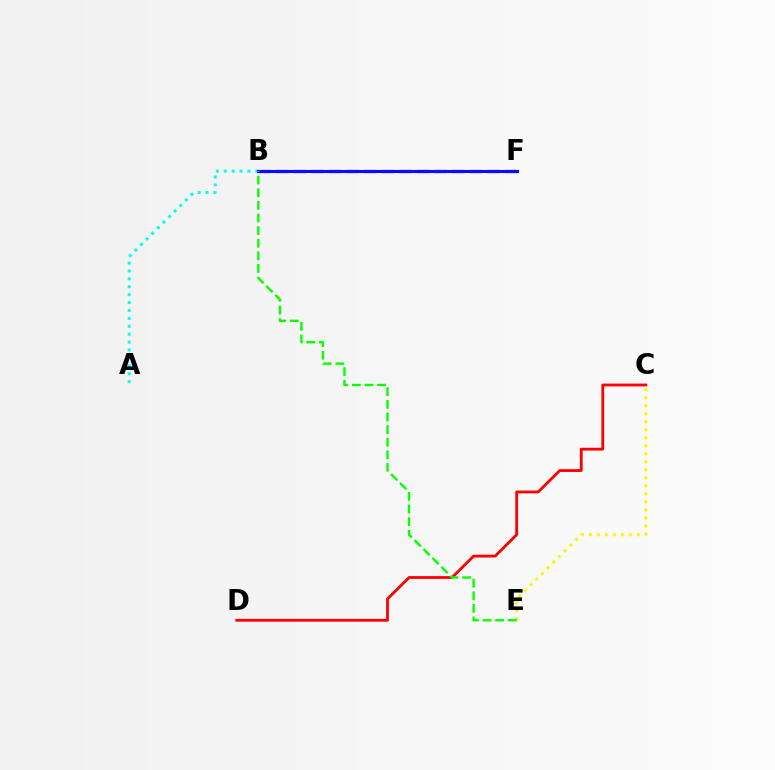{('B', 'F'): [{'color': '#ee00ff', 'line_style': 'dashed', 'thickness': 2.39}, {'color': '#0010ff', 'line_style': 'solid', 'thickness': 2.21}], ('C', 'D'): [{'color': '#ff0000', 'line_style': 'solid', 'thickness': 2.02}], ('A', 'B'): [{'color': '#00fff6', 'line_style': 'dotted', 'thickness': 2.15}], ('C', 'E'): [{'color': '#fcf500', 'line_style': 'dotted', 'thickness': 2.18}], ('B', 'E'): [{'color': '#08ff00', 'line_style': 'dashed', 'thickness': 1.71}]}